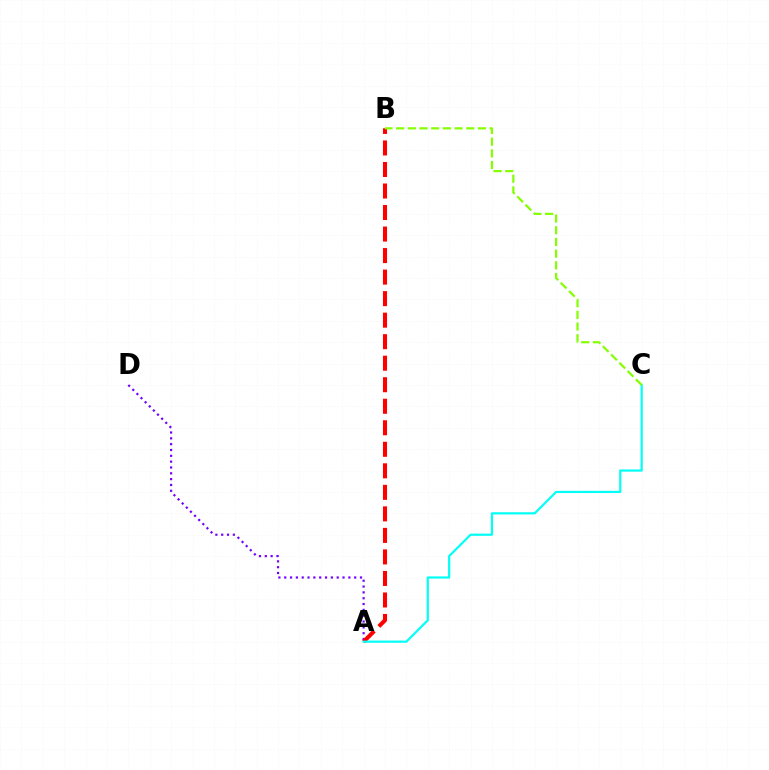{('A', 'D'): [{'color': '#7200ff', 'line_style': 'dotted', 'thickness': 1.58}], ('A', 'B'): [{'color': '#ff0000', 'line_style': 'dashed', 'thickness': 2.92}], ('A', 'C'): [{'color': '#00fff6', 'line_style': 'solid', 'thickness': 1.57}], ('B', 'C'): [{'color': '#84ff00', 'line_style': 'dashed', 'thickness': 1.59}]}